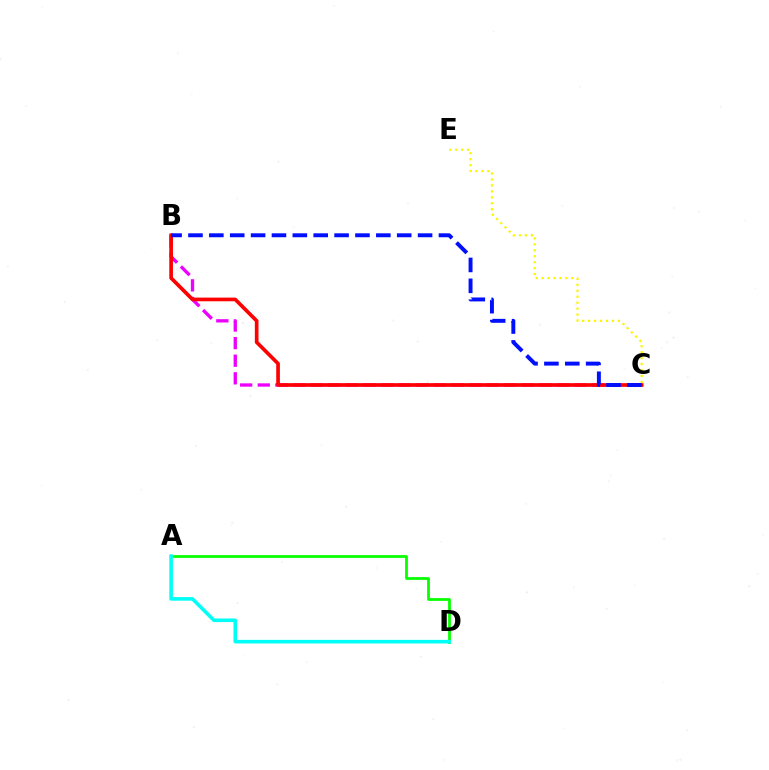{('B', 'C'): [{'color': '#ee00ff', 'line_style': 'dashed', 'thickness': 2.39}, {'color': '#ff0000', 'line_style': 'solid', 'thickness': 2.65}, {'color': '#0010ff', 'line_style': 'dashed', 'thickness': 2.84}], ('A', 'D'): [{'color': '#08ff00', 'line_style': 'solid', 'thickness': 2.0}, {'color': '#00fff6', 'line_style': 'solid', 'thickness': 2.58}], ('C', 'E'): [{'color': '#fcf500', 'line_style': 'dotted', 'thickness': 1.62}]}